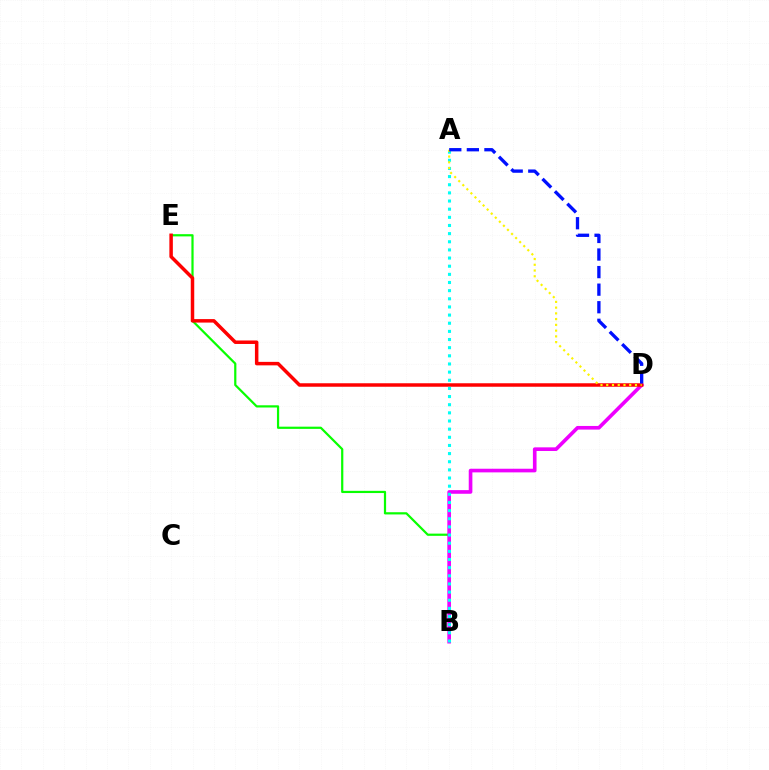{('B', 'E'): [{'color': '#08ff00', 'line_style': 'solid', 'thickness': 1.59}], ('B', 'D'): [{'color': '#ee00ff', 'line_style': 'solid', 'thickness': 2.62}], ('D', 'E'): [{'color': '#ff0000', 'line_style': 'solid', 'thickness': 2.51}], ('A', 'B'): [{'color': '#00fff6', 'line_style': 'dotted', 'thickness': 2.21}], ('A', 'D'): [{'color': '#fcf500', 'line_style': 'dotted', 'thickness': 1.56}, {'color': '#0010ff', 'line_style': 'dashed', 'thickness': 2.39}]}